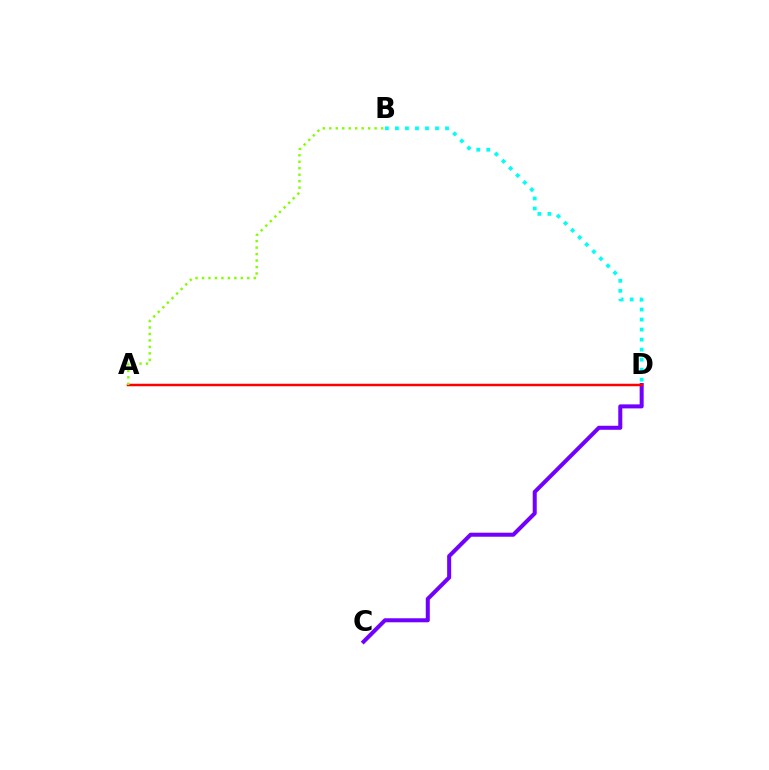{('B', 'D'): [{'color': '#00fff6', 'line_style': 'dotted', 'thickness': 2.72}], ('C', 'D'): [{'color': '#7200ff', 'line_style': 'solid', 'thickness': 2.89}], ('A', 'D'): [{'color': '#ff0000', 'line_style': 'solid', 'thickness': 1.79}], ('A', 'B'): [{'color': '#84ff00', 'line_style': 'dotted', 'thickness': 1.76}]}